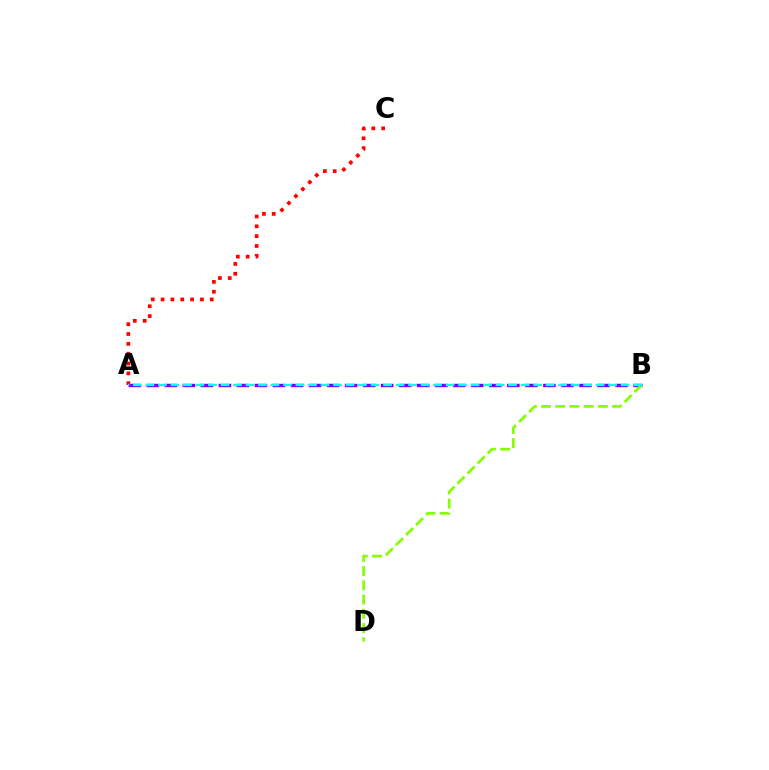{('A', 'B'): [{'color': '#7200ff', 'line_style': 'dashed', 'thickness': 2.45}, {'color': '#00fff6', 'line_style': 'dashed', 'thickness': 1.7}], ('A', 'C'): [{'color': '#ff0000', 'line_style': 'dotted', 'thickness': 2.67}], ('B', 'D'): [{'color': '#84ff00', 'line_style': 'dashed', 'thickness': 1.93}]}